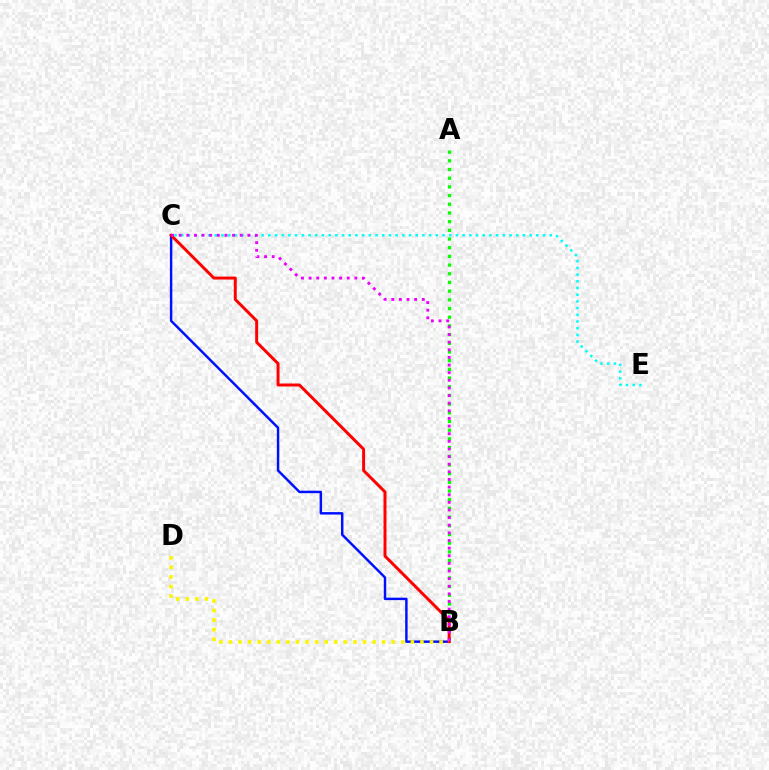{('B', 'C'): [{'color': '#0010ff', 'line_style': 'solid', 'thickness': 1.77}, {'color': '#ff0000', 'line_style': 'solid', 'thickness': 2.13}, {'color': '#ee00ff', 'line_style': 'dotted', 'thickness': 2.07}], ('C', 'E'): [{'color': '#00fff6', 'line_style': 'dotted', 'thickness': 1.82}], ('A', 'B'): [{'color': '#08ff00', 'line_style': 'dotted', 'thickness': 2.36}], ('B', 'D'): [{'color': '#fcf500', 'line_style': 'dotted', 'thickness': 2.6}]}